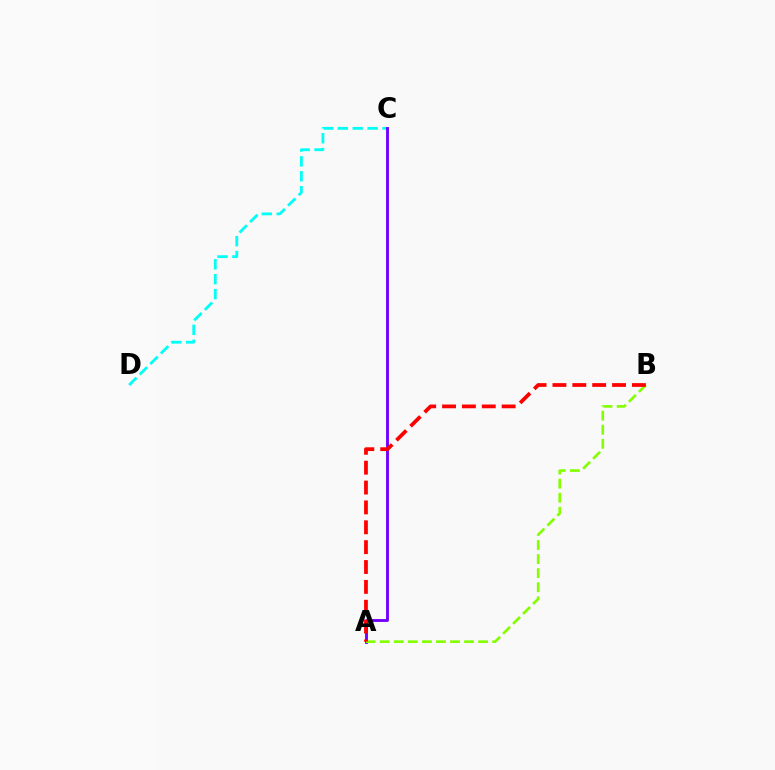{('C', 'D'): [{'color': '#00fff6', 'line_style': 'dashed', 'thickness': 2.02}], ('A', 'C'): [{'color': '#7200ff', 'line_style': 'solid', 'thickness': 2.07}], ('A', 'B'): [{'color': '#84ff00', 'line_style': 'dashed', 'thickness': 1.91}, {'color': '#ff0000', 'line_style': 'dashed', 'thickness': 2.7}]}